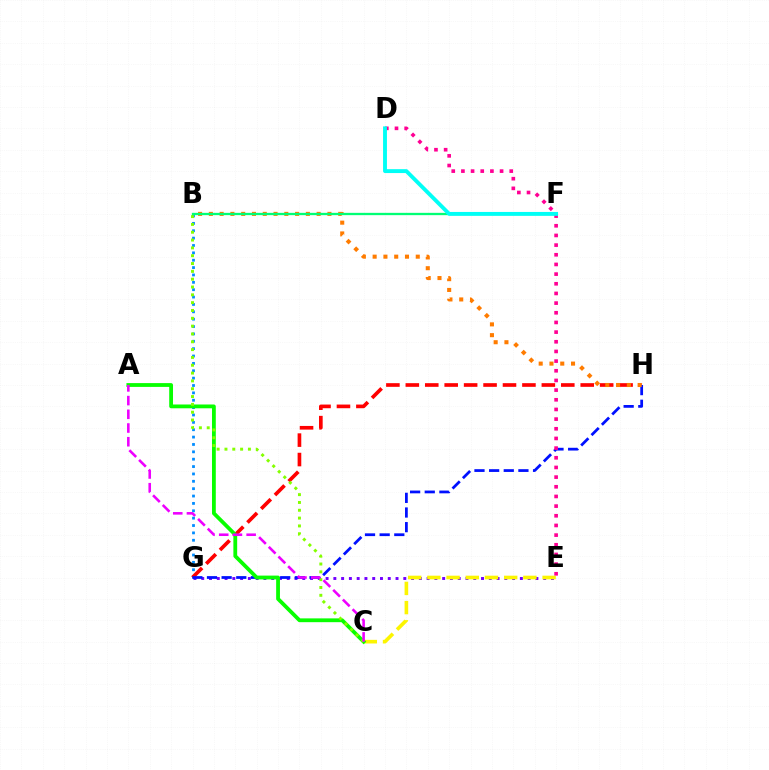{('B', 'G'): [{'color': '#008cff', 'line_style': 'dotted', 'thickness': 2.0}], ('G', 'H'): [{'color': '#ff0000', 'line_style': 'dashed', 'thickness': 2.64}, {'color': '#0010ff', 'line_style': 'dashed', 'thickness': 1.99}], ('E', 'G'): [{'color': '#7200ff', 'line_style': 'dotted', 'thickness': 2.11}], ('C', 'E'): [{'color': '#fcf500', 'line_style': 'dashed', 'thickness': 2.61}], ('A', 'C'): [{'color': '#08ff00', 'line_style': 'solid', 'thickness': 2.73}, {'color': '#ee00ff', 'line_style': 'dashed', 'thickness': 1.86}], ('B', 'C'): [{'color': '#84ff00', 'line_style': 'dotted', 'thickness': 2.13}], ('D', 'E'): [{'color': '#ff0094', 'line_style': 'dotted', 'thickness': 2.63}], ('B', 'H'): [{'color': '#ff7c00', 'line_style': 'dotted', 'thickness': 2.93}], ('B', 'F'): [{'color': '#00ff74', 'line_style': 'solid', 'thickness': 1.66}], ('D', 'F'): [{'color': '#00fff6', 'line_style': 'solid', 'thickness': 2.8}]}